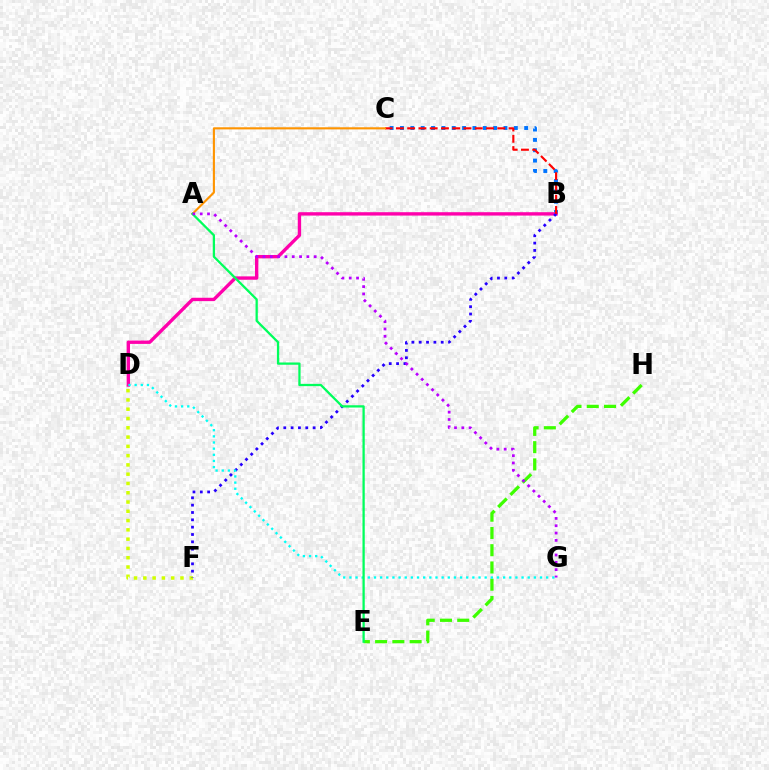{('E', 'H'): [{'color': '#3dff00', 'line_style': 'dashed', 'thickness': 2.34}], ('B', 'C'): [{'color': '#0074ff', 'line_style': 'dotted', 'thickness': 2.81}, {'color': '#ff0000', 'line_style': 'dashed', 'thickness': 1.53}], ('D', 'F'): [{'color': '#d1ff00', 'line_style': 'dotted', 'thickness': 2.52}], ('B', 'D'): [{'color': '#ff00ac', 'line_style': 'solid', 'thickness': 2.42}], ('B', 'F'): [{'color': '#2500ff', 'line_style': 'dotted', 'thickness': 1.99}], ('D', 'G'): [{'color': '#00fff6', 'line_style': 'dotted', 'thickness': 1.67}], ('A', 'C'): [{'color': '#ff9400', 'line_style': 'solid', 'thickness': 1.52}], ('A', 'E'): [{'color': '#00ff5c', 'line_style': 'solid', 'thickness': 1.64}], ('A', 'G'): [{'color': '#b900ff', 'line_style': 'dotted', 'thickness': 1.99}]}